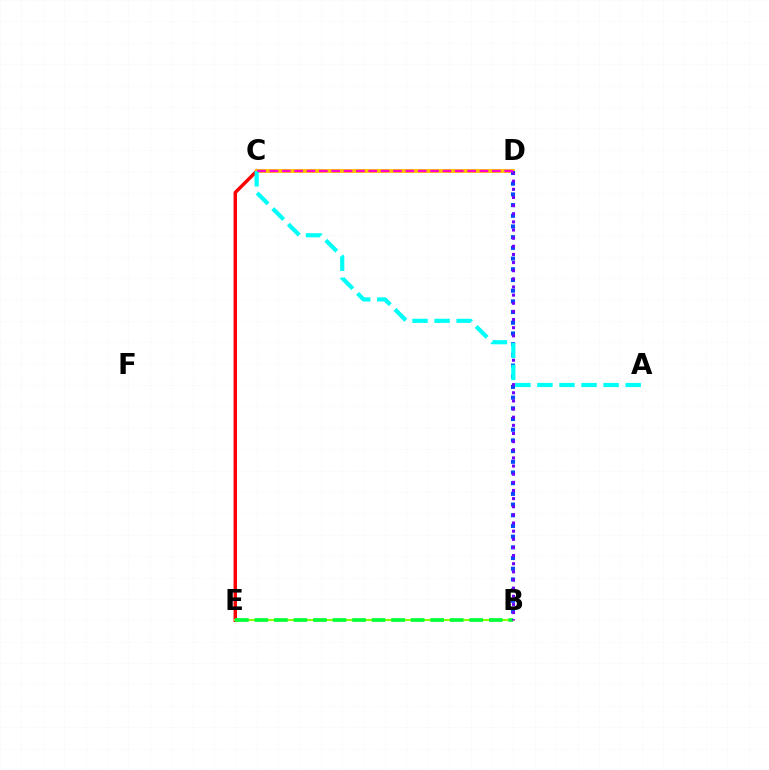{('C', 'E'): [{'color': '#ff0000', 'line_style': 'solid', 'thickness': 2.48}], ('C', 'D'): [{'color': '#ffbd00', 'line_style': 'solid', 'thickness': 2.76}, {'color': '#ff00cf', 'line_style': 'dashed', 'thickness': 1.68}], ('B', 'E'): [{'color': '#84ff00', 'line_style': 'solid', 'thickness': 1.51}, {'color': '#00ff39', 'line_style': 'dashed', 'thickness': 2.65}], ('B', 'D'): [{'color': '#004bff', 'line_style': 'dotted', 'thickness': 2.91}, {'color': '#7200ff', 'line_style': 'dotted', 'thickness': 2.21}], ('A', 'C'): [{'color': '#00fff6', 'line_style': 'dashed', 'thickness': 3.0}]}